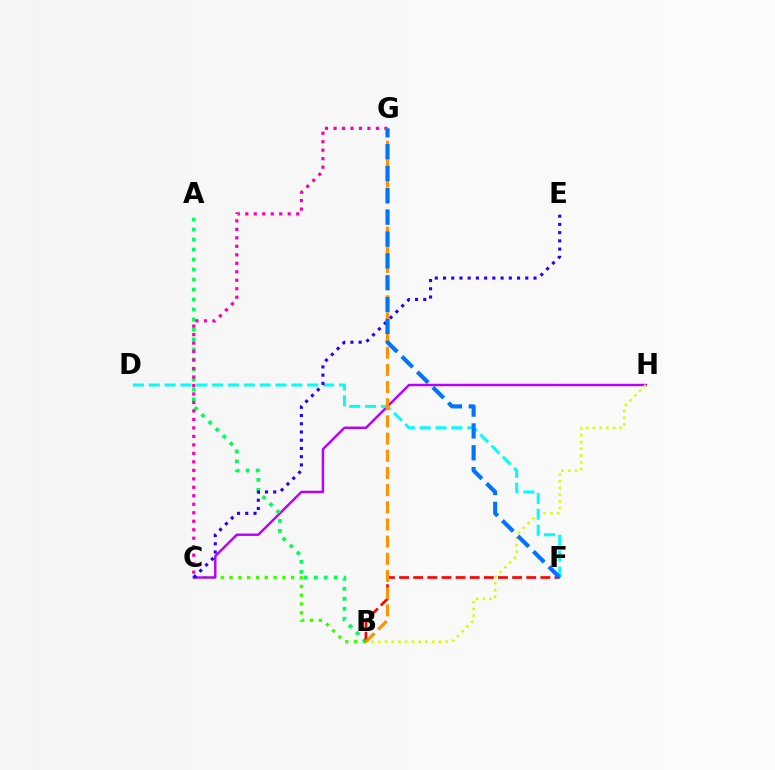{('B', 'C'): [{'color': '#3dff00', 'line_style': 'dotted', 'thickness': 2.39}], ('C', 'H'): [{'color': '#b900ff', 'line_style': 'solid', 'thickness': 1.75}], ('A', 'B'): [{'color': '#00ff5c', 'line_style': 'dotted', 'thickness': 2.71}], ('B', 'H'): [{'color': '#d1ff00', 'line_style': 'dotted', 'thickness': 1.83}], ('C', 'G'): [{'color': '#ff00ac', 'line_style': 'dotted', 'thickness': 2.31}], ('D', 'F'): [{'color': '#00fff6', 'line_style': 'dashed', 'thickness': 2.15}], ('C', 'E'): [{'color': '#2500ff', 'line_style': 'dotted', 'thickness': 2.24}], ('B', 'F'): [{'color': '#ff0000', 'line_style': 'dashed', 'thickness': 1.92}], ('B', 'G'): [{'color': '#ff9400', 'line_style': 'dashed', 'thickness': 2.33}], ('F', 'G'): [{'color': '#0074ff', 'line_style': 'dashed', 'thickness': 2.97}]}